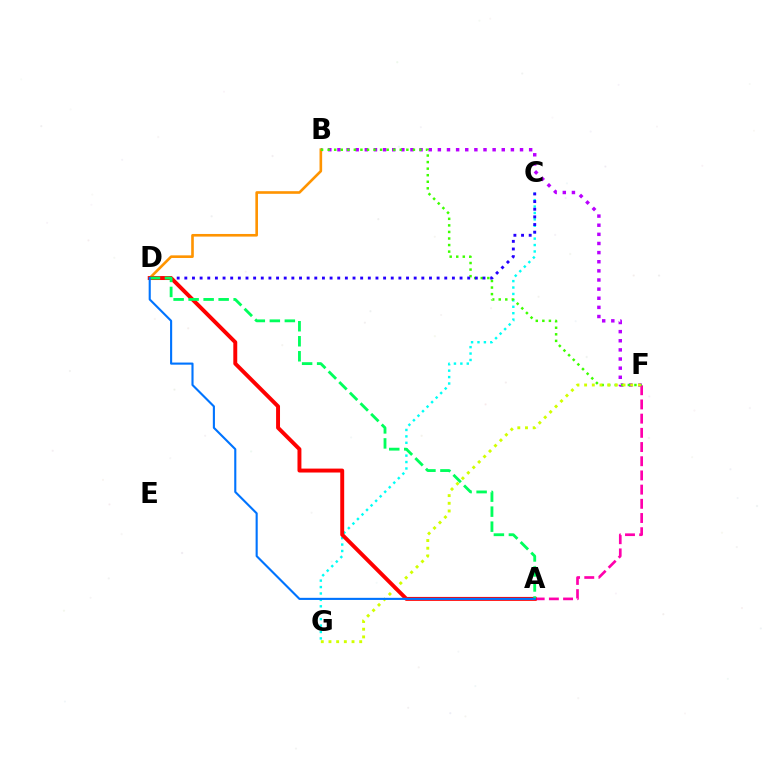{('B', 'F'): [{'color': '#b900ff', 'line_style': 'dotted', 'thickness': 2.48}, {'color': '#3dff00', 'line_style': 'dotted', 'thickness': 1.78}], ('C', 'G'): [{'color': '#00fff6', 'line_style': 'dotted', 'thickness': 1.74}], ('B', 'D'): [{'color': '#ff9400', 'line_style': 'solid', 'thickness': 1.89}], ('A', 'F'): [{'color': '#ff00ac', 'line_style': 'dashed', 'thickness': 1.93}], ('F', 'G'): [{'color': '#d1ff00', 'line_style': 'dotted', 'thickness': 2.09}], ('C', 'D'): [{'color': '#2500ff', 'line_style': 'dotted', 'thickness': 2.08}], ('A', 'D'): [{'color': '#ff0000', 'line_style': 'solid', 'thickness': 2.83}, {'color': '#00ff5c', 'line_style': 'dashed', 'thickness': 2.04}, {'color': '#0074ff', 'line_style': 'solid', 'thickness': 1.52}]}